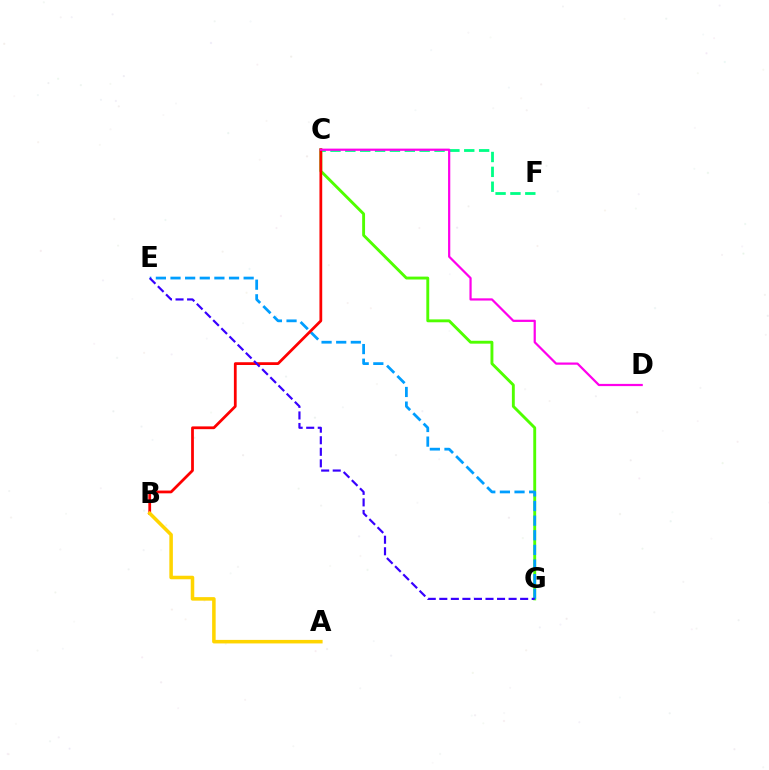{('C', 'G'): [{'color': '#4fff00', 'line_style': 'solid', 'thickness': 2.08}], ('E', 'G'): [{'color': '#009eff', 'line_style': 'dashed', 'thickness': 1.99}, {'color': '#3700ff', 'line_style': 'dashed', 'thickness': 1.57}], ('C', 'F'): [{'color': '#00ff86', 'line_style': 'dashed', 'thickness': 2.02}], ('B', 'C'): [{'color': '#ff0000', 'line_style': 'solid', 'thickness': 1.99}], ('A', 'B'): [{'color': '#ffd500', 'line_style': 'solid', 'thickness': 2.54}], ('C', 'D'): [{'color': '#ff00ed', 'line_style': 'solid', 'thickness': 1.6}]}